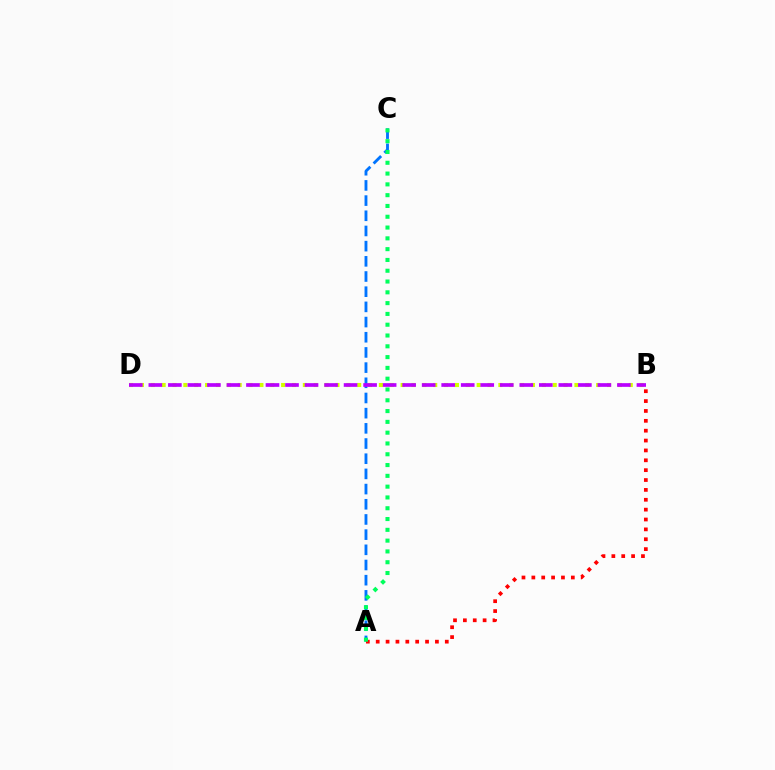{('A', 'C'): [{'color': '#0074ff', 'line_style': 'dashed', 'thickness': 2.06}, {'color': '#00ff5c', 'line_style': 'dotted', 'thickness': 2.93}], ('A', 'B'): [{'color': '#ff0000', 'line_style': 'dotted', 'thickness': 2.68}], ('B', 'D'): [{'color': '#d1ff00', 'line_style': 'dotted', 'thickness': 2.95}, {'color': '#b900ff', 'line_style': 'dashed', 'thickness': 2.65}]}